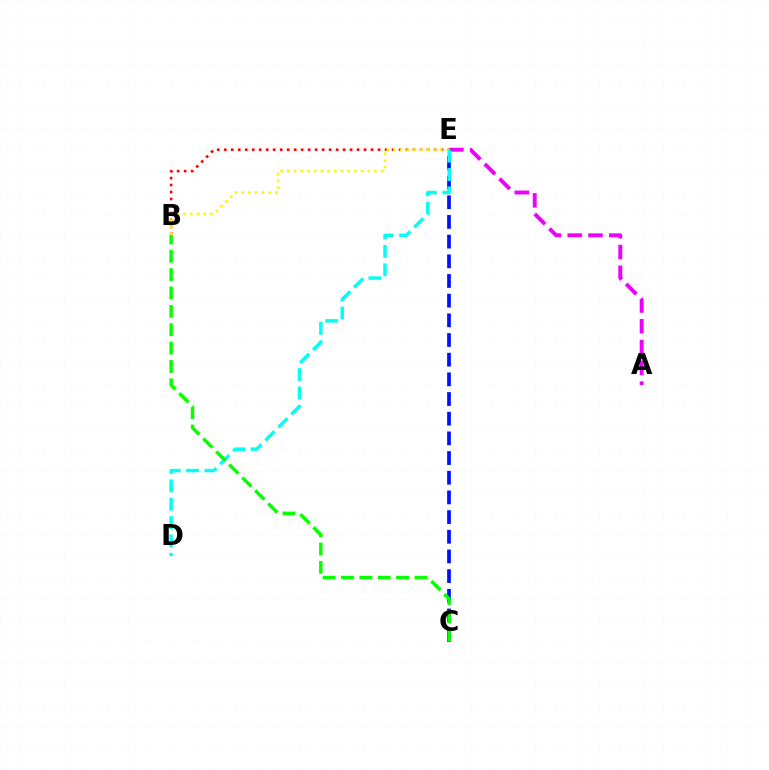{('A', 'E'): [{'color': '#ee00ff', 'line_style': 'dashed', 'thickness': 2.82}], ('B', 'E'): [{'color': '#ff0000', 'line_style': 'dotted', 'thickness': 1.9}, {'color': '#fcf500', 'line_style': 'dotted', 'thickness': 1.82}], ('C', 'E'): [{'color': '#0010ff', 'line_style': 'dashed', 'thickness': 2.67}], ('D', 'E'): [{'color': '#00fff6', 'line_style': 'dashed', 'thickness': 2.49}], ('B', 'C'): [{'color': '#08ff00', 'line_style': 'dashed', 'thickness': 2.5}]}